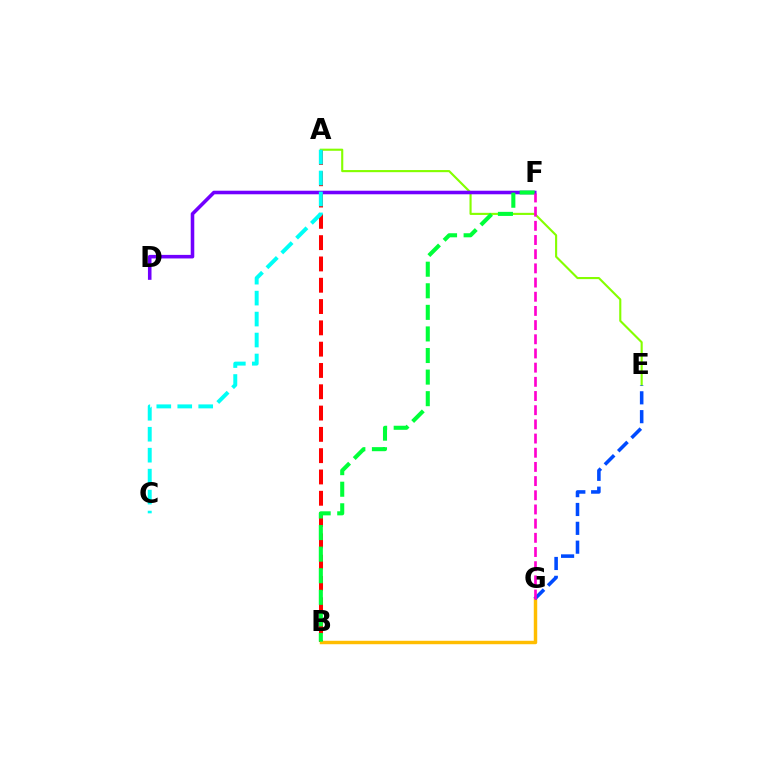{('A', 'E'): [{'color': '#84ff00', 'line_style': 'solid', 'thickness': 1.53}], ('A', 'B'): [{'color': '#ff0000', 'line_style': 'dashed', 'thickness': 2.89}], ('D', 'F'): [{'color': '#7200ff', 'line_style': 'solid', 'thickness': 2.57}], ('B', 'G'): [{'color': '#ffbd00', 'line_style': 'solid', 'thickness': 2.48}], ('B', 'F'): [{'color': '#00ff39', 'line_style': 'dashed', 'thickness': 2.93}], ('E', 'G'): [{'color': '#004bff', 'line_style': 'dashed', 'thickness': 2.56}], ('A', 'C'): [{'color': '#00fff6', 'line_style': 'dashed', 'thickness': 2.85}], ('F', 'G'): [{'color': '#ff00cf', 'line_style': 'dashed', 'thickness': 1.93}]}